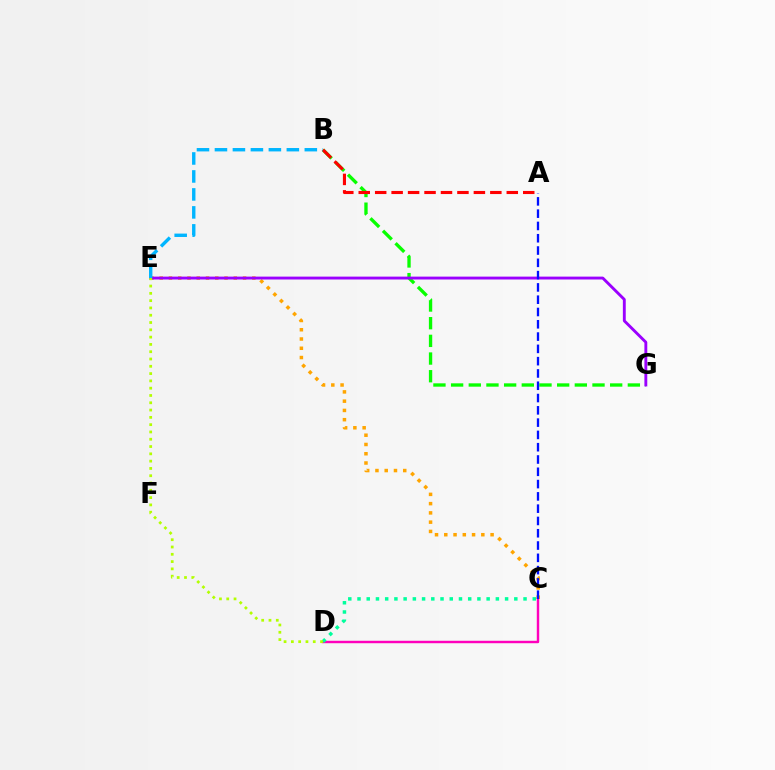{('C', 'D'): [{'color': '#ff00bd', 'line_style': 'solid', 'thickness': 1.75}, {'color': '#00ff9d', 'line_style': 'dotted', 'thickness': 2.51}], ('B', 'G'): [{'color': '#08ff00', 'line_style': 'dashed', 'thickness': 2.4}], ('C', 'E'): [{'color': '#ffa500', 'line_style': 'dotted', 'thickness': 2.52}], ('A', 'B'): [{'color': '#ff0000', 'line_style': 'dashed', 'thickness': 2.23}], ('E', 'G'): [{'color': '#9b00ff', 'line_style': 'solid', 'thickness': 2.07}], ('A', 'C'): [{'color': '#0010ff', 'line_style': 'dashed', 'thickness': 1.67}], ('B', 'E'): [{'color': '#00b5ff', 'line_style': 'dashed', 'thickness': 2.44}], ('D', 'E'): [{'color': '#b3ff00', 'line_style': 'dotted', 'thickness': 1.98}]}